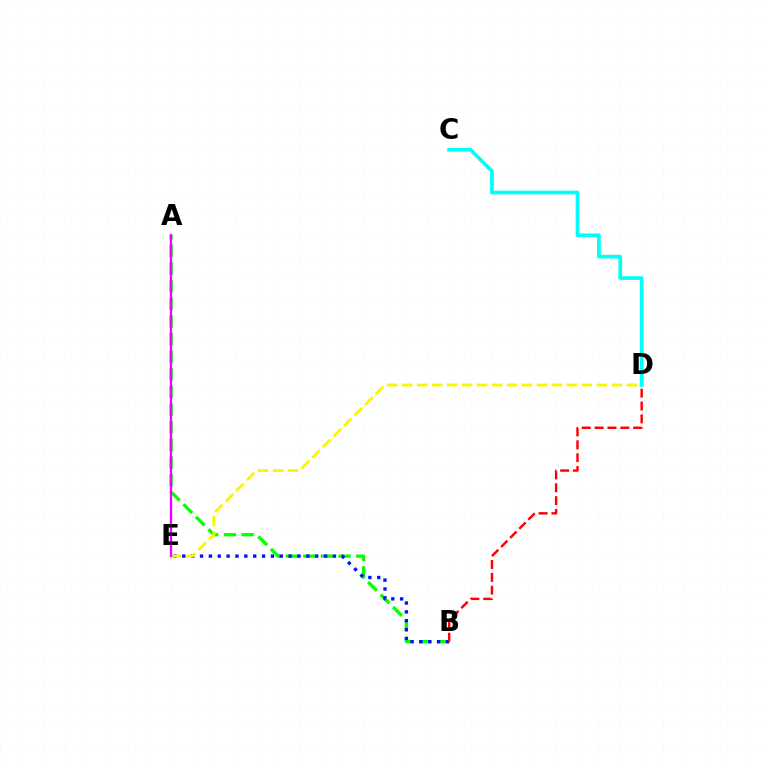{('A', 'B'): [{'color': '#08ff00', 'line_style': 'dashed', 'thickness': 2.4}], ('B', 'E'): [{'color': '#0010ff', 'line_style': 'dotted', 'thickness': 2.41}], ('D', 'E'): [{'color': '#fcf500', 'line_style': 'dashed', 'thickness': 2.03}], ('A', 'E'): [{'color': '#ee00ff', 'line_style': 'solid', 'thickness': 1.67}], ('B', 'D'): [{'color': '#ff0000', 'line_style': 'dashed', 'thickness': 1.75}], ('C', 'D'): [{'color': '#00fff6', 'line_style': 'solid', 'thickness': 2.68}]}